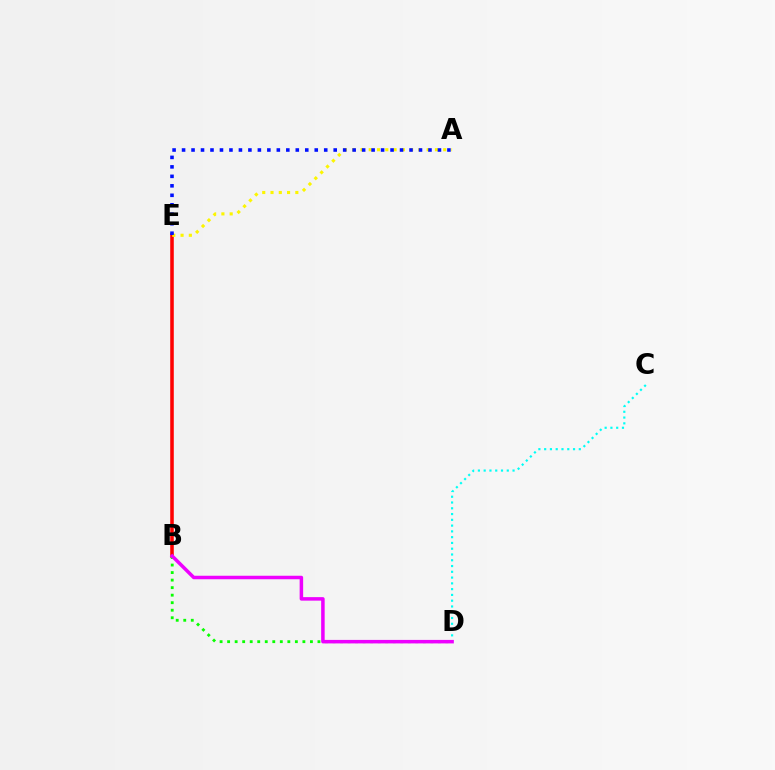{('B', 'E'): [{'color': '#ff0000', 'line_style': 'solid', 'thickness': 2.56}], ('A', 'E'): [{'color': '#fcf500', 'line_style': 'dotted', 'thickness': 2.25}, {'color': '#0010ff', 'line_style': 'dotted', 'thickness': 2.58}], ('B', 'D'): [{'color': '#08ff00', 'line_style': 'dotted', 'thickness': 2.05}, {'color': '#ee00ff', 'line_style': 'solid', 'thickness': 2.52}], ('C', 'D'): [{'color': '#00fff6', 'line_style': 'dotted', 'thickness': 1.57}]}